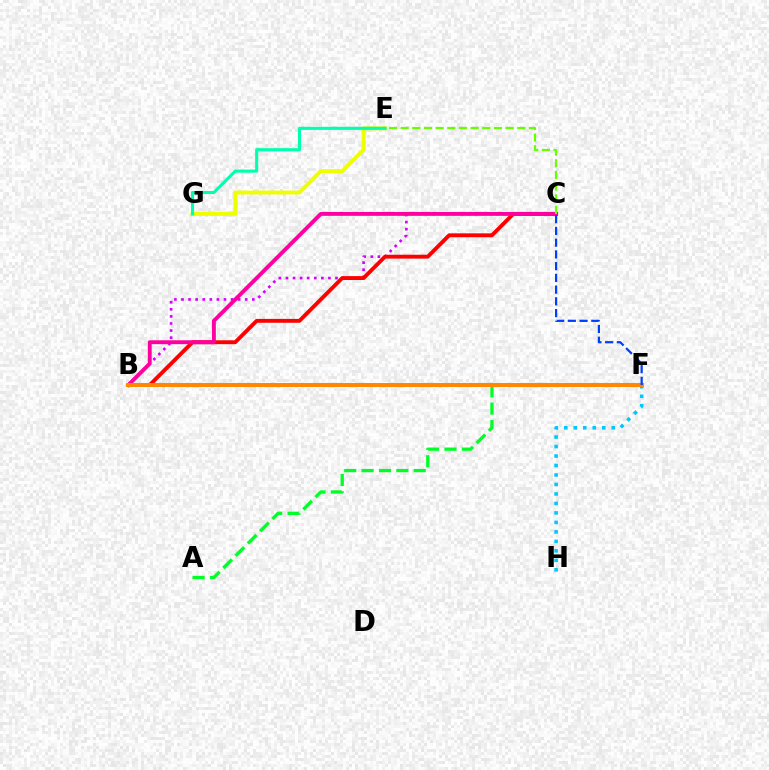{('B', 'C'): [{'color': '#d600ff', 'line_style': 'dotted', 'thickness': 1.92}, {'color': '#ff0000', 'line_style': 'solid', 'thickness': 2.79}, {'color': '#ff00a0', 'line_style': 'solid', 'thickness': 2.81}], ('F', 'H'): [{'color': '#00c7ff', 'line_style': 'dotted', 'thickness': 2.58}], ('A', 'F'): [{'color': '#00ff27', 'line_style': 'dashed', 'thickness': 2.36}], ('C', 'E'): [{'color': '#66ff00', 'line_style': 'dashed', 'thickness': 1.58}], ('B', 'F'): [{'color': '#4f00ff', 'line_style': 'solid', 'thickness': 1.83}, {'color': '#ff8800', 'line_style': 'solid', 'thickness': 2.91}], ('E', 'G'): [{'color': '#eeff00', 'line_style': 'solid', 'thickness': 2.82}, {'color': '#00ffaf', 'line_style': 'solid', 'thickness': 2.25}], ('C', 'F'): [{'color': '#003fff', 'line_style': 'dashed', 'thickness': 1.59}]}